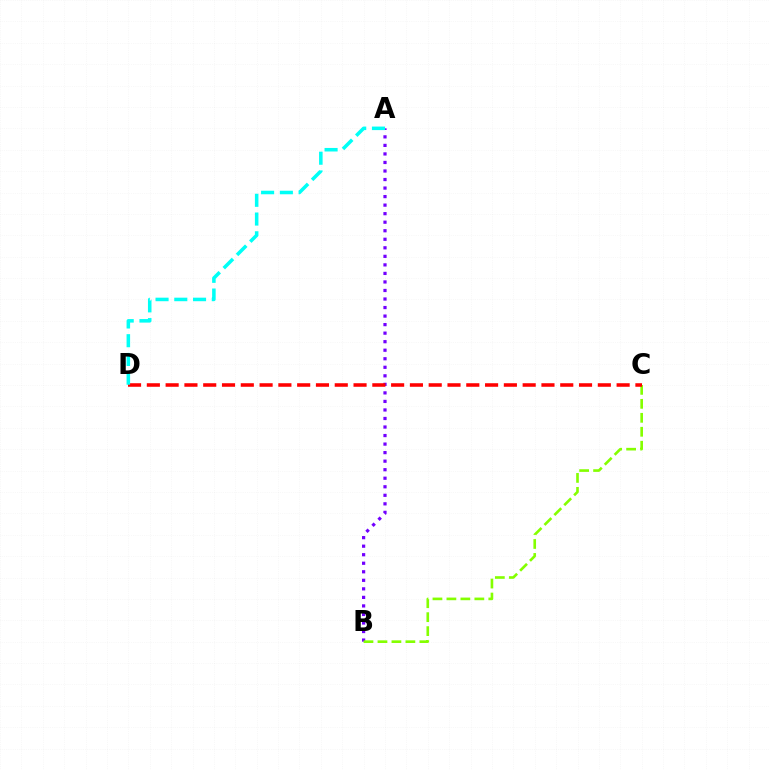{('A', 'B'): [{'color': '#7200ff', 'line_style': 'dotted', 'thickness': 2.32}], ('B', 'C'): [{'color': '#84ff00', 'line_style': 'dashed', 'thickness': 1.9}], ('C', 'D'): [{'color': '#ff0000', 'line_style': 'dashed', 'thickness': 2.55}], ('A', 'D'): [{'color': '#00fff6', 'line_style': 'dashed', 'thickness': 2.55}]}